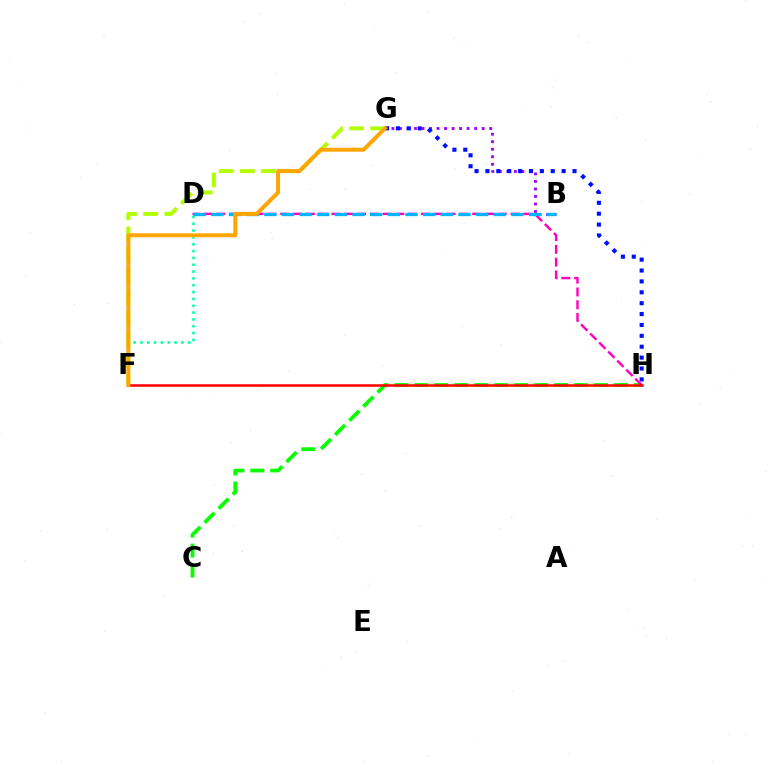{('D', 'F'): [{'color': '#00ff9d', 'line_style': 'dotted', 'thickness': 1.86}], ('B', 'G'): [{'color': '#9b00ff', 'line_style': 'dotted', 'thickness': 2.04}], ('F', 'G'): [{'color': '#b3ff00', 'line_style': 'dashed', 'thickness': 2.87}, {'color': '#ffa500', 'line_style': 'solid', 'thickness': 2.86}], ('C', 'H'): [{'color': '#08ff00', 'line_style': 'dashed', 'thickness': 2.71}], ('G', 'H'): [{'color': '#0010ff', 'line_style': 'dotted', 'thickness': 2.96}], ('D', 'H'): [{'color': '#ff00bd', 'line_style': 'dashed', 'thickness': 1.74}], ('F', 'H'): [{'color': '#ff0000', 'line_style': 'solid', 'thickness': 1.81}], ('B', 'D'): [{'color': '#00b5ff', 'line_style': 'dashed', 'thickness': 2.4}]}